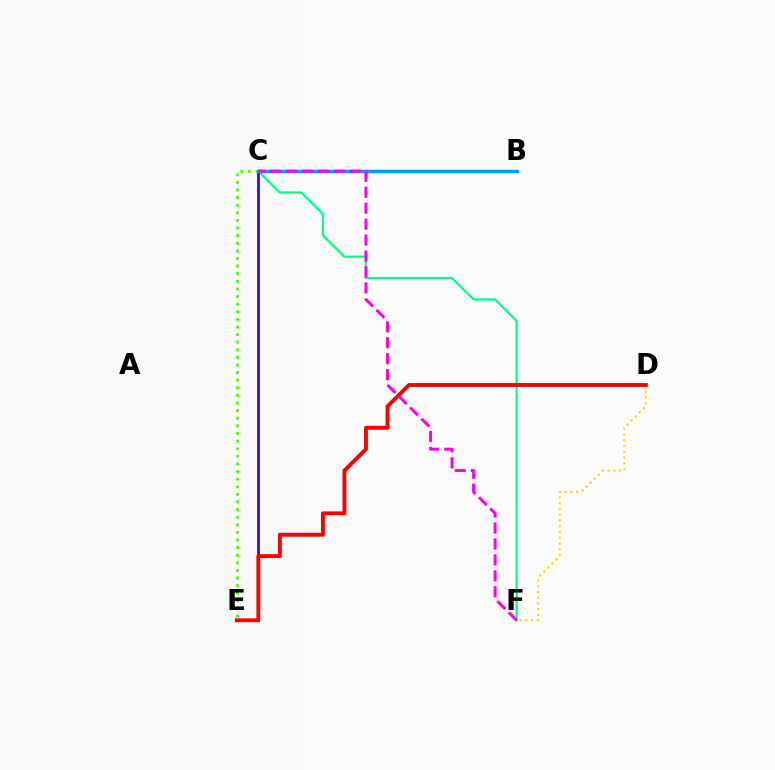{('D', 'F'): [{'color': '#ffd500', 'line_style': 'dotted', 'thickness': 1.56}], ('C', 'E'): [{'color': '#4fff00', 'line_style': 'dotted', 'thickness': 2.07}, {'color': '#3700ff', 'line_style': 'solid', 'thickness': 1.98}], ('C', 'F'): [{'color': '#00ff86', 'line_style': 'solid', 'thickness': 1.64}, {'color': '#ff00ed', 'line_style': 'dashed', 'thickness': 2.17}], ('D', 'E'): [{'color': '#ff0000', 'line_style': 'solid', 'thickness': 2.82}], ('B', 'C'): [{'color': '#009eff', 'line_style': 'solid', 'thickness': 2.48}]}